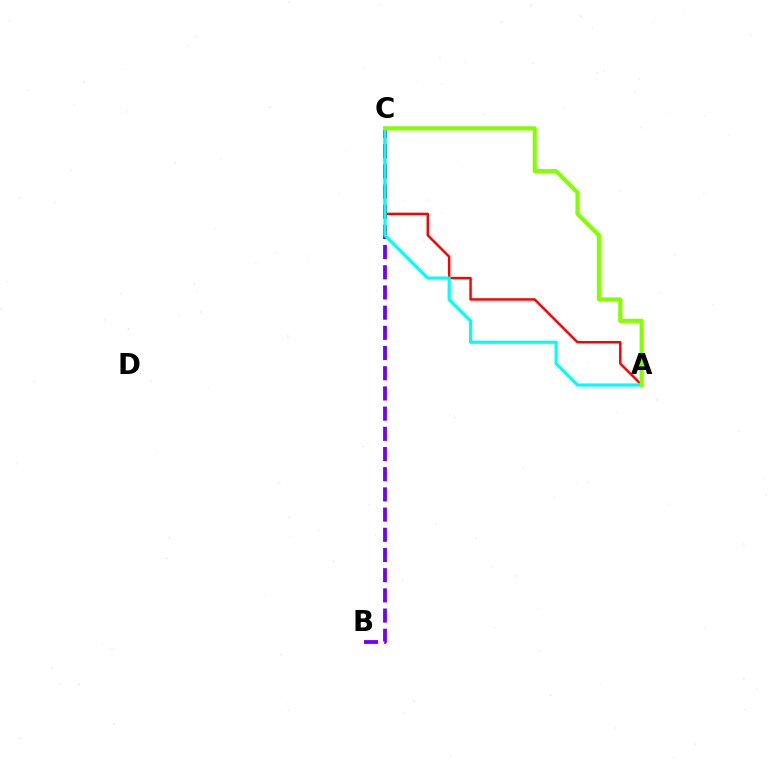{('B', 'C'): [{'color': '#7200ff', 'line_style': 'dashed', 'thickness': 2.74}], ('A', 'C'): [{'color': '#ff0000', 'line_style': 'solid', 'thickness': 1.77}, {'color': '#00fff6', 'line_style': 'solid', 'thickness': 2.29}, {'color': '#84ff00', 'line_style': 'solid', 'thickness': 2.98}]}